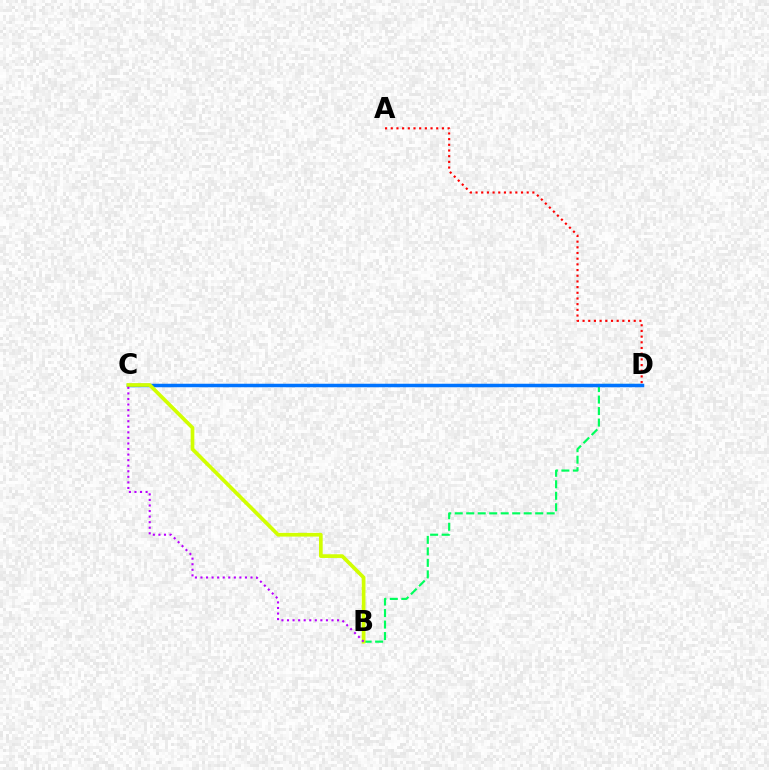{('B', 'D'): [{'color': '#00ff5c', 'line_style': 'dashed', 'thickness': 1.56}], ('C', 'D'): [{'color': '#0074ff', 'line_style': 'solid', 'thickness': 2.52}], ('B', 'C'): [{'color': '#d1ff00', 'line_style': 'solid', 'thickness': 2.66}, {'color': '#b900ff', 'line_style': 'dotted', 'thickness': 1.51}], ('A', 'D'): [{'color': '#ff0000', 'line_style': 'dotted', 'thickness': 1.54}]}